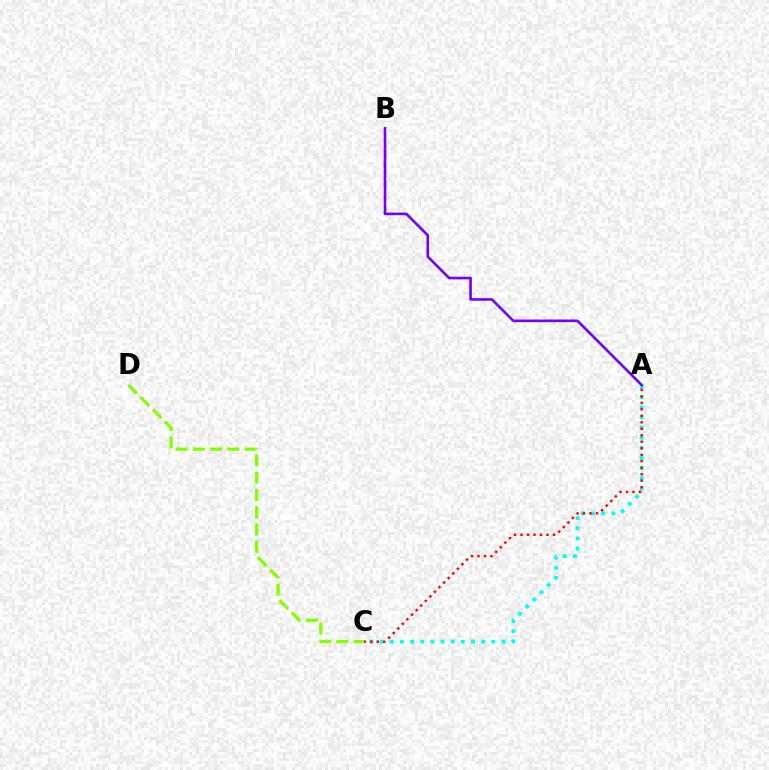{('A', 'C'): [{'color': '#00fff6', 'line_style': 'dotted', 'thickness': 2.76}, {'color': '#ff0000', 'line_style': 'dotted', 'thickness': 1.76}], ('A', 'B'): [{'color': '#7200ff', 'line_style': 'solid', 'thickness': 1.89}], ('C', 'D'): [{'color': '#84ff00', 'line_style': 'dashed', 'thickness': 2.35}]}